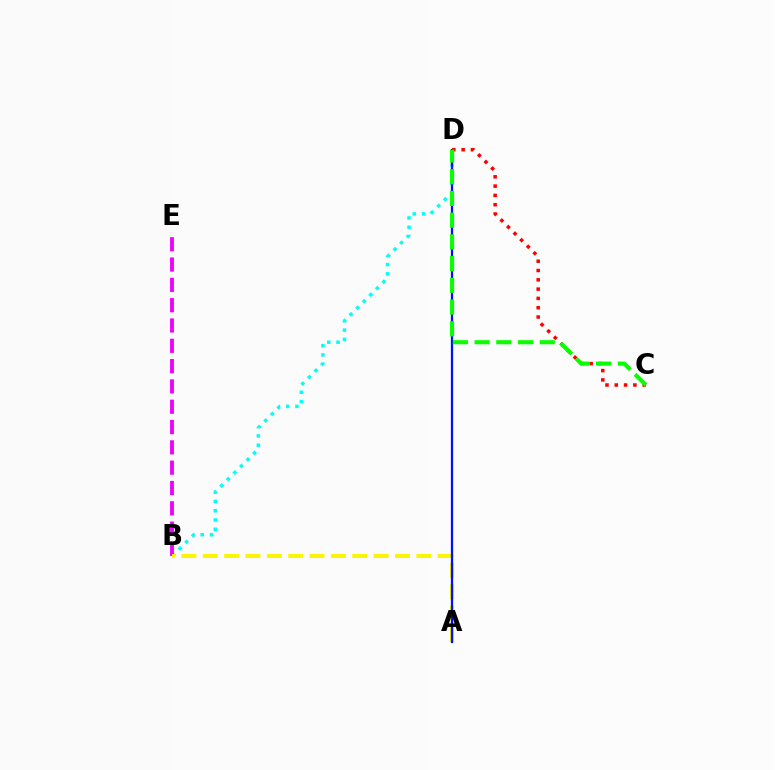{('B', 'D'): [{'color': '#00fff6', 'line_style': 'dotted', 'thickness': 2.52}], ('B', 'E'): [{'color': '#ee00ff', 'line_style': 'dashed', 'thickness': 2.76}], ('A', 'B'): [{'color': '#fcf500', 'line_style': 'dashed', 'thickness': 2.9}], ('A', 'D'): [{'color': '#0010ff', 'line_style': 'solid', 'thickness': 1.62}], ('C', 'D'): [{'color': '#ff0000', 'line_style': 'dotted', 'thickness': 2.53}, {'color': '#08ff00', 'line_style': 'dashed', 'thickness': 2.95}]}